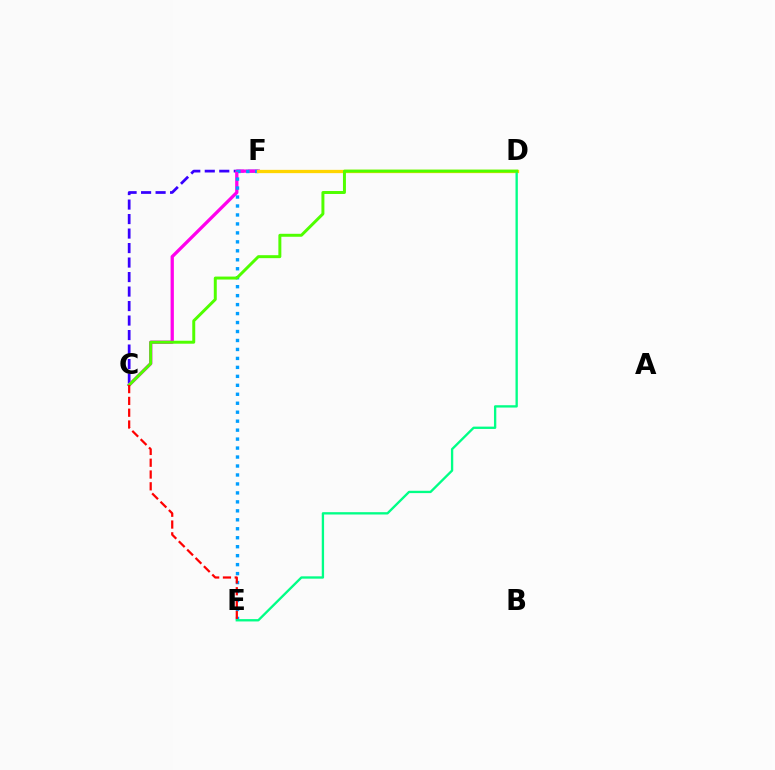{('C', 'F'): [{'color': '#3700ff', 'line_style': 'dashed', 'thickness': 1.97}, {'color': '#ff00ed', 'line_style': 'solid', 'thickness': 2.37}], ('E', 'F'): [{'color': '#009eff', 'line_style': 'dotted', 'thickness': 2.44}], ('D', 'F'): [{'color': '#ffd500', 'line_style': 'solid', 'thickness': 2.37}], ('D', 'E'): [{'color': '#00ff86', 'line_style': 'solid', 'thickness': 1.68}], ('C', 'D'): [{'color': '#4fff00', 'line_style': 'solid', 'thickness': 2.13}], ('C', 'E'): [{'color': '#ff0000', 'line_style': 'dashed', 'thickness': 1.6}]}